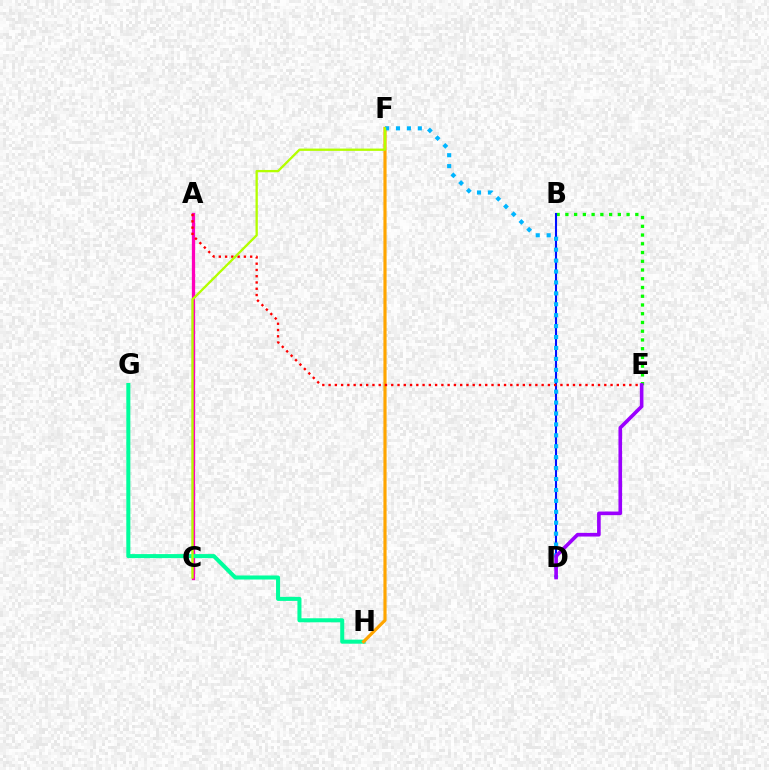{('B', 'E'): [{'color': '#08ff00', 'line_style': 'dotted', 'thickness': 2.38}], ('B', 'D'): [{'color': '#0010ff', 'line_style': 'solid', 'thickness': 1.5}], ('A', 'C'): [{'color': '#ff00bd', 'line_style': 'solid', 'thickness': 2.37}], ('G', 'H'): [{'color': '#00ff9d', 'line_style': 'solid', 'thickness': 2.9}], ('F', 'H'): [{'color': '#ffa500', 'line_style': 'solid', 'thickness': 2.28}], ('A', 'E'): [{'color': '#ff0000', 'line_style': 'dotted', 'thickness': 1.7}], ('D', 'F'): [{'color': '#00b5ff', 'line_style': 'dotted', 'thickness': 2.97}], ('C', 'F'): [{'color': '#b3ff00', 'line_style': 'solid', 'thickness': 1.66}], ('D', 'E'): [{'color': '#9b00ff', 'line_style': 'solid', 'thickness': 2.61}]}